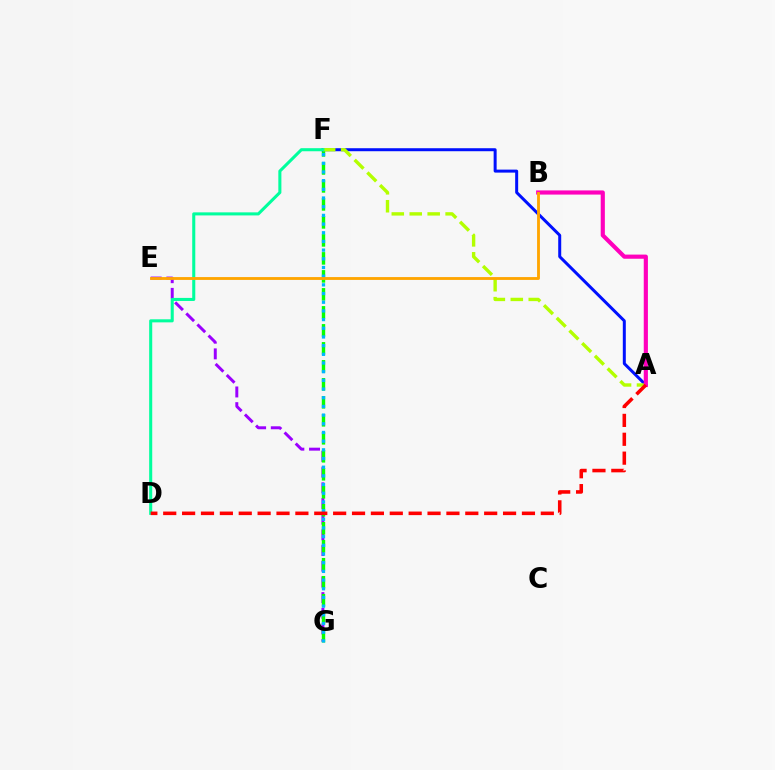{('E', 'G'): [{'color': '#9b00ff', 'line_style': 'dashed', 'thickness': 2.13}], ('F', 'G'): [{'color': '#08ff00', 'line_style': 'dashed', 'thickness': 2.44}, {'color': '#00b5ff', 'line_style': 'dotted', 'thickness': 2.36}], ('A', 'F'): [{'color': '#0010ff', 'line_style': 'solid', 'thickness': 2.16}, {'color': '#b3ff00', 'line_style': 'dashed', 'thickness': 2.44}], ('A', 'B'): [{'color': '#ff00bd', 'line_style': 'solid', 'thickness': 2.99}], ('D', 'F'): [{'color': '#00ff9d', 'line_style': 'solid', 'thickness': 2.2}], ('B', 'E'): [{'color': '#ffa500', 'line_style': 'solid', 'thickness': 2.05}], ('A', 'D'): [{'color': '#ff0000', 'line_style': 'dashed', 'thickness': 2.56}]}